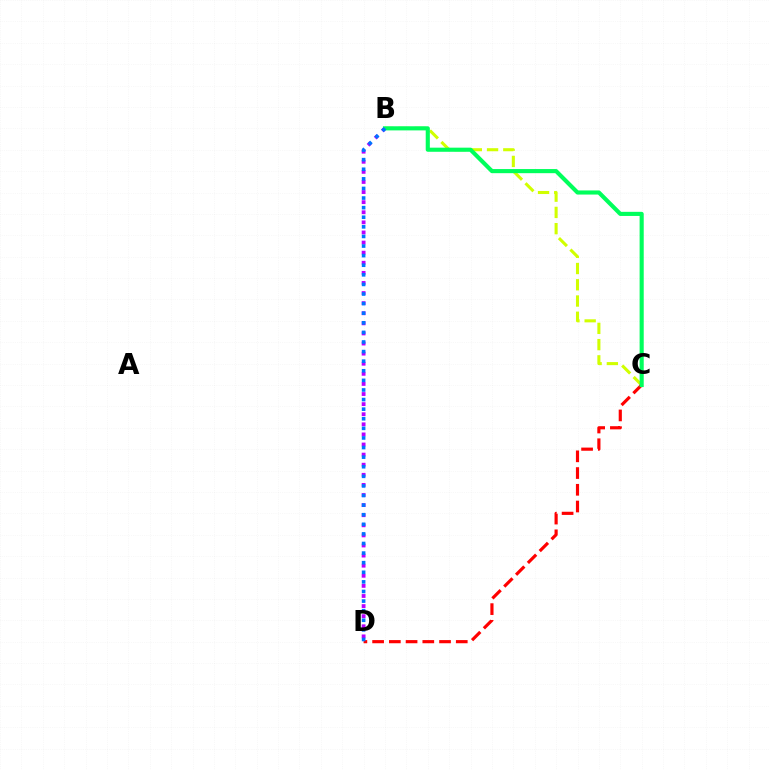{('B', 'D'): [{'color': '#b900ff', 'line_style': 'dotted', 'thickness': 2.74}, {'color': '#0074ff', 'line_style': 'dotted', 'thickness': 2.61}], ('B', 'C'): [{'color': '#d1ff00', 'line_style': 'dashed', 'thickness': 2.21}, {'color': '#00ff5c', 'line_style': 'solid', 'thickness': 2.97}], ('C', 'D'): [{'color': '#ff0000', 'line_style': 'dashed', 'thickness': 2.27}]}